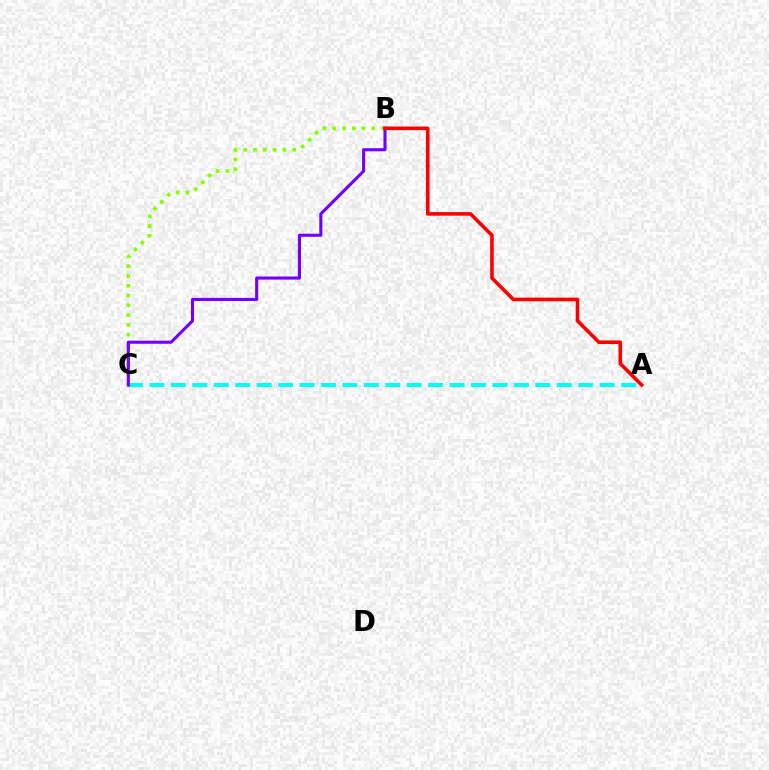{('A', 'C'): [{'color': '#00fff6', 'line_style': 'dashed', 'thickness': 2.91}], ('B', 'C'): [{'color': '#84ff00', 'line_style': 'dotted', 'thickness': 2.66}, {'color': '#7200ff', 'line_style': 'solid', 'thickness': 2.23}], ('A', 'B'): [{'color': '#ff0000', 'line_style': 'solid', 'thickness': 2.59}]}